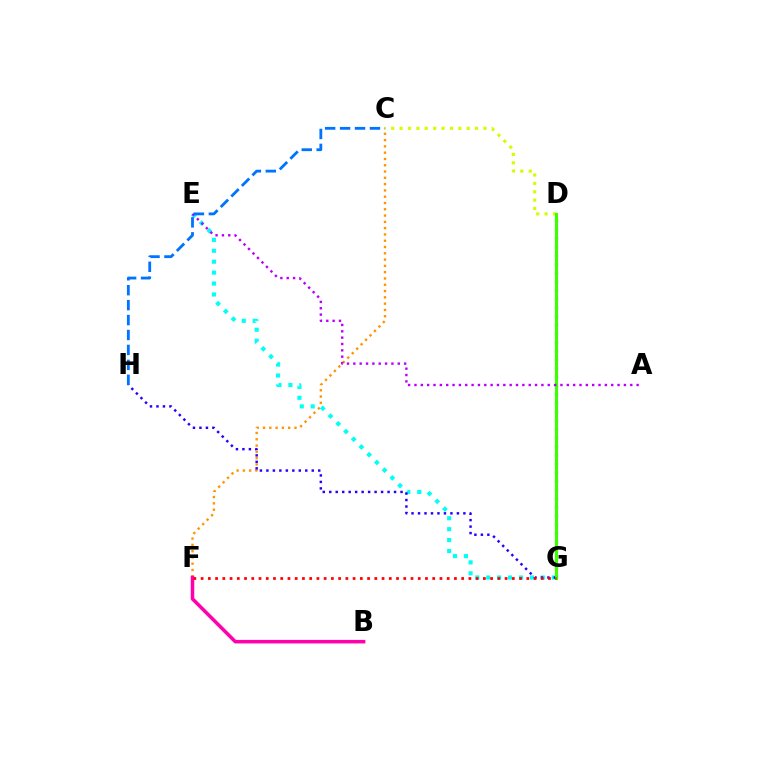{('D', 'G'): [{'color': '#00ff5c', 'line_style': 'dotted', 'thickness': 2.36}, {'color': '#3dff00', 'line_style': 'solid', 'thickness': 2.2}], ('C', 'F'): [{'color': '#ff9400', 'line_style': 'dotted', 'thickness': 1.71}], ('C', 'D'): [{'color': '#d1ff00', 'line_style': 'dotted', 'thickness': 2.28}], ('E', 'G'): [{'color': '#00fff6', 'line_style': 'dotted', 'thickness': 2.97}], ('G', 'H'): [{'color': '#2500ff', 'line_style': 'dotted', 'thickness': 1.76}], ('B', 'F'): [{'color': '#ff00ac', 'line_style': 'solid', 'thickness': 2.54}], ('F', 'G'): [{'color': '#ff0000', 'line_style': 'dotted', 'thickness': 1.97}], ('A', 'E'): [{'color': '#b900ff', 'line_style': 'dotted', 'thickness': 1.72}], ('C', 'H'): [{'color': '#0074ff', 'line_style': 'dashed', 'thickness': 2.03}]}